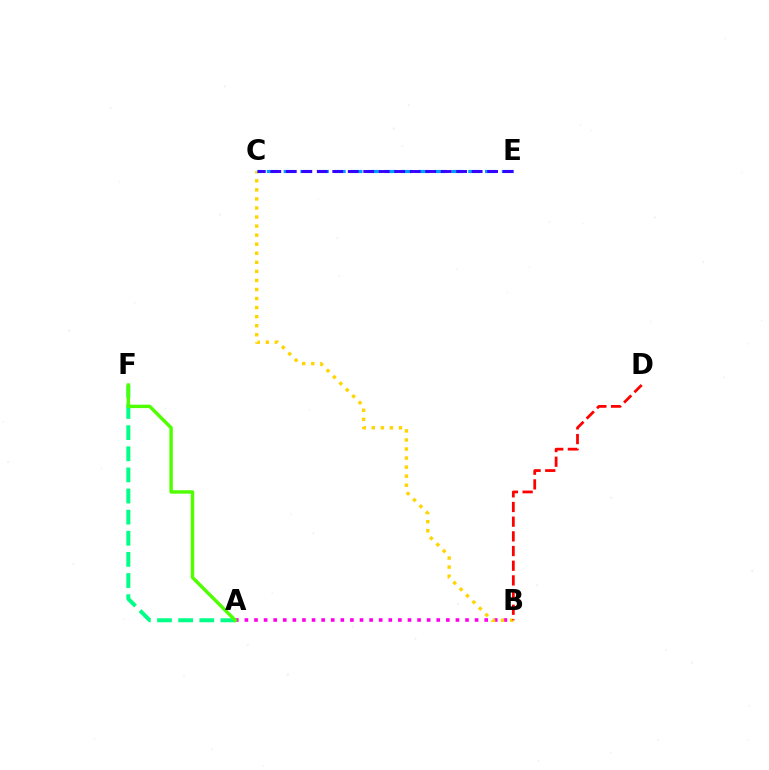{('A', 'B'): [{'color': '#ff00ed', 'line_style': 'dotted', 'thickness': 2.61}], ('A', 'F'): [{'color': '#00ff86', 'line_style': 'dashed', 'thickness': 2.87}, {'color': '#4fff00', 'line_style': 'solid', 'thickness': 2.46}], ('B', 'C'): [{'color': '#ffd500', 'line_style': 'dotted', 'thickness': 2.46}], ('C', 'E'): [{'color': '#009eff', 'line_style': 'dashed', 'thickness': 2.28}, {'color': '#3700ff', 'line_style': 'dashed', 'thickness': 2.1}], ('B', 'D'): [{'color': '#ff0000', 'line_style': 'dashed', 'thickness': 1.99}]}